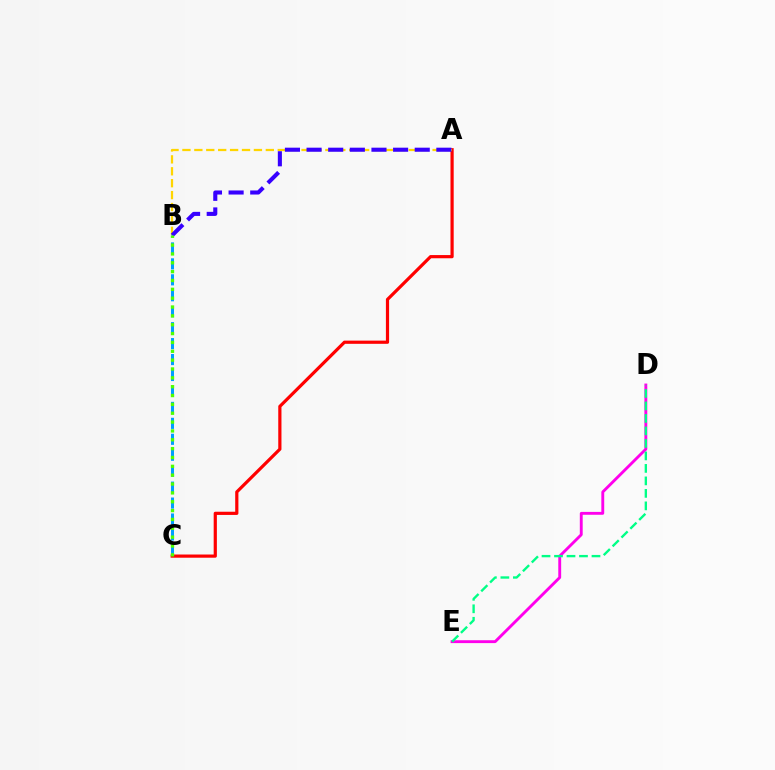{('D', 'E'): [{'color': '#ff00ed', 'line_style': 'solid', 'thickness': 2.07}, {'color': '#00ff86', 'line_style': 'dashed', 'thickness': 1.7}], ('B', 'C'): [{'color': '#009eff', 'line_style': 'dashed', 'thickness': 2.17}, {'color': '#4fff00', 'line_style': 'dotted', 'thickness': 2.4}], ('A', 'C'): [{'color': '#ff0000', 'line_style': 'solid', 'thickness': 2.3}], ('A', 'B'): [{'color': '#ffd500', 'line_style': 'dashed', 'thickness': 1.62}, {'color': '#3700ff', 'line_style': 'dashed', 'thickness': 2.94}]}